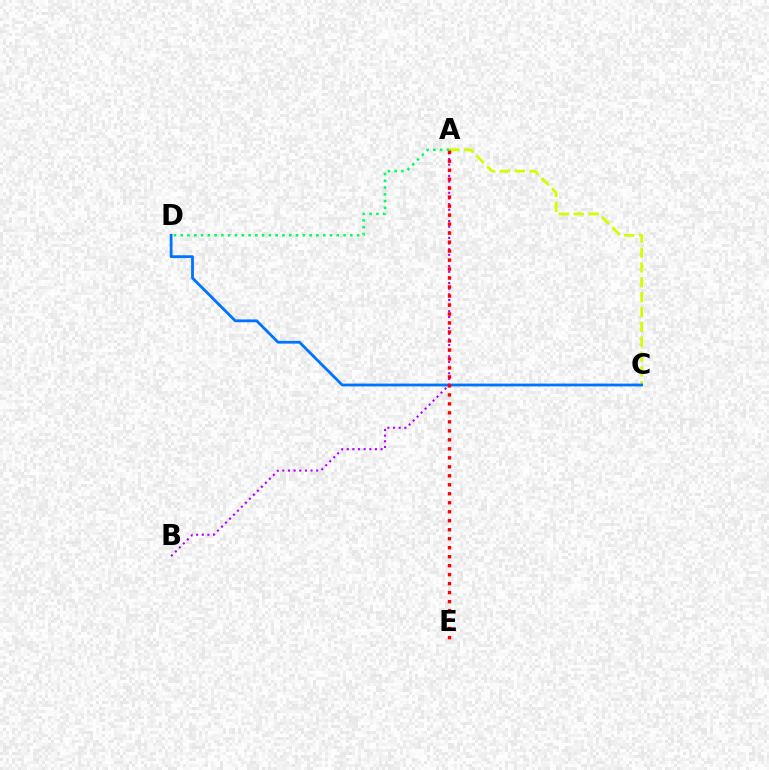{('A', 'C'): [{'color': '#d1ff00', 'line_style': 'dashed', 'thickness': 2.02}], ('C', 'D'): [{'color': '#0074ff', 'line_style': 'solid', 'thickness': 2.02}], ('A', 'B'): [{'color': '#b900ff', 'line_style': 'dotted', 'thickness': 1.53}], ('A', 'E'): [{'color': '#ff0000', 'line_style': 'dotted', 'thickness': 2.44}], ('A', 'D'): [{'color': '#00ff5c', 'line_style': 'dotted', 'thickness': 1.84}]}